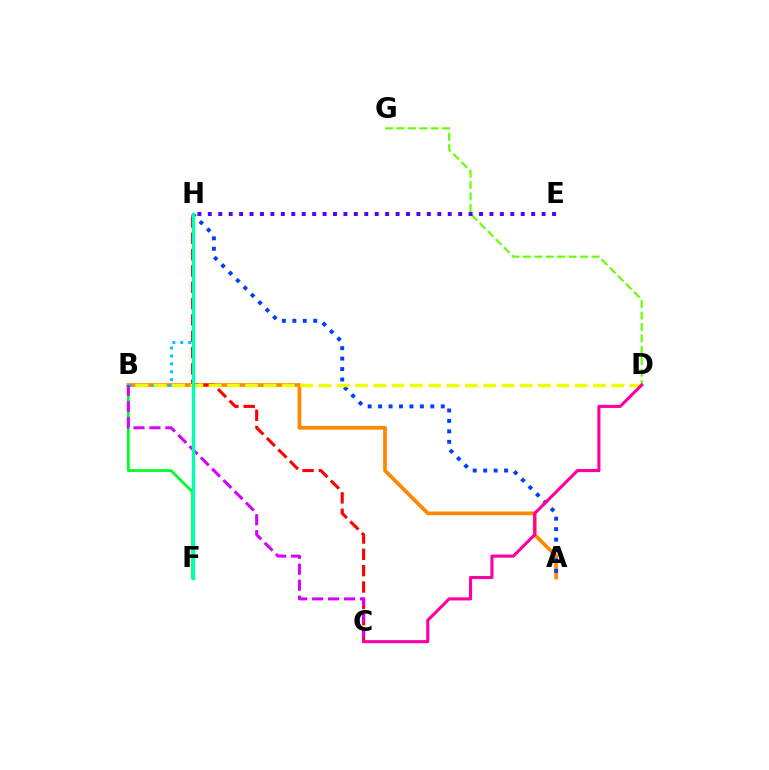{('A', 'B'): [{'color': '#ff8800', 'line_style': 'solid', 'thickness': 2.68}], ('C', 'H'): [{'color': '#ff0000', 'line_style': 'dashed', 'thickness': 2.22}], ('A', 'H'): [{'color': '#003fff', 'line_style': 'dotted', 'thickness': 2.84}], ('B', 'H'): [{'color': '#00c7ff', 'line_style': 'dotted', 'thickness': 2.15}], ('D', 'G'): [{'color': '#66ff00', 'line_style': 'dashed', 'thickness': 1.55}], ('B', 'D'): [{'color': '#eeff00', 'line_style': 'dashed', 'thickness': 2.49}], ('B', 'F'): [{'color': '#00ff27', 'line_style': 'solid', 'thickness': 1.98}], ('C', 'D'): [{'color': '#ff00a0', 'line_style': 'solid', 'thickness': 2.23}], ('B', 'C'): [{'color': '#d600ff', 'line_style': 'dashed', 'thickness': 2.17}], ('E', 'H'): [{'color': '#4f00ff', 'line_style': 'dotted', 'thickness': 2.83}], ('F', 'H'): [{'color': '#00ffaf', 'line_style': 'solid', 'thickness': 2.45}]}